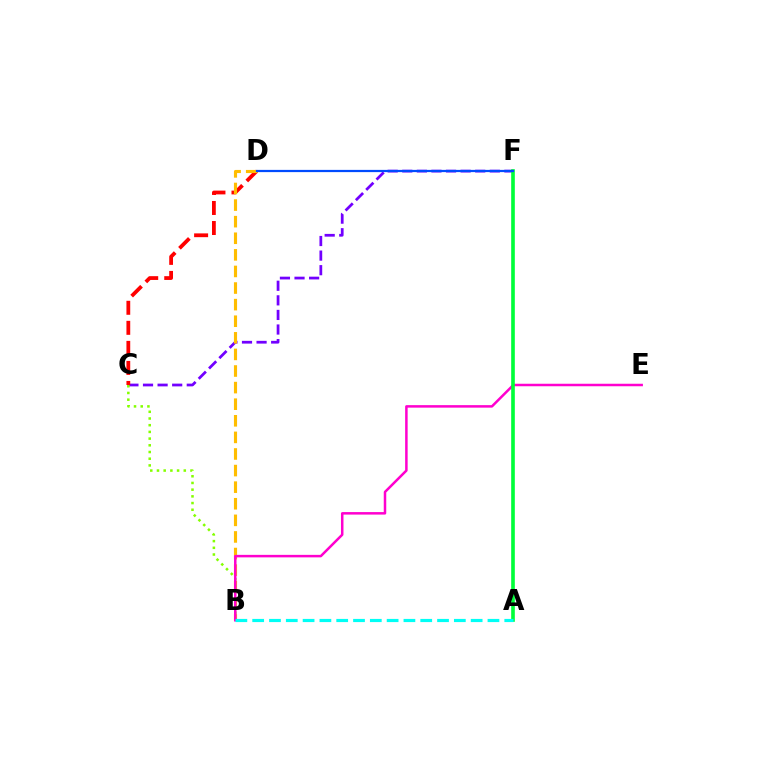{('C', 'F'): [{'color': '#7200ff', 'line_style': 'dashed', 'thickness': 1.98}], ('C', 'D'): [{'color': '#ff0000', 'line_style': 'dashed', 'thickness': 2.72}], ('B', 'D'): [{'color': '#ffbd00', 'line_style': 'dashed', 'thickness': 2.25}], ('B', 'C'): [{'color': '#84ff00', 'line_style': 'dotted', 'thickness': 1.82}], ('B', 'E'): [{'color': '#ff00cf', 'line_style': 'solid', 'thickness': 1.8}], ('A', 'F'): [{'color': '#00ff39', 'line_style': 'solid', 'thickness': 2.62}], ('D', 'F'): [{'color': '#004bff', 'line_style': 'solid', 'thickness': 1.6}], ('A', 'B'): [{'color': '#00fff6', 'line_style': 'dashed', 'thickness': 2.28}]}